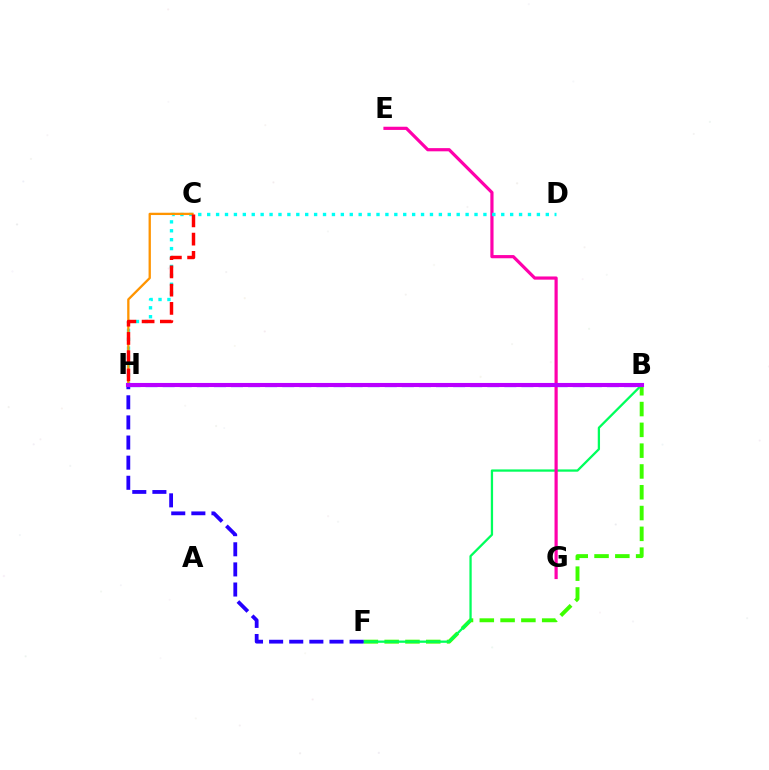{('B', 'H'): [{'color': '#d1ff00', 'line_style': 'dotted', 'thickness': 1.87}, {'color': '#0074ff', 'line_style': 'dashed', 'thickness': 2.32}, {'color': '#b900ff', 'line_style': 'solid', 'thickness': 2.95}], ('B', 'F'): [{'color': '#3dff00', 'line_style': 'dashed', 'thickness': 2.83}, {'color': '#00ff5c', 'line_style': 'solid', 'thickness': 1.64}], ('E', 'G'): [{'color': '#ff00ac', 'line_style': 'solid', 'thickness': 2.3}], ('D', 'H'): [{'color': '#00fff6', 'line_style': 'dotted', 'thickness': 2.42}], ('F', 'H'): [{'color': '#2500ff', 'line_style': 'dashed', 'thickness': 2.73}], ('C', 'H'): [{'color': '#ff9400', 'line_style': 'solid', 'thickness': 1.66}, {'color': '#ff0000', 'line_style': 'dashed', 'thickness': 2.48}]}